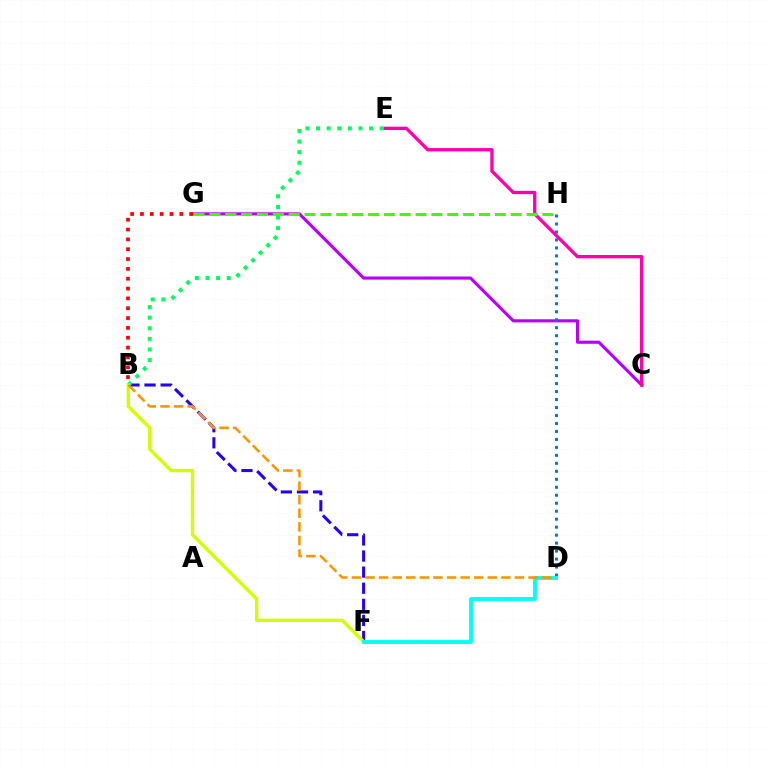{('C', 'G'): [{'color': '#b900ff', 'line_style': 'solid', 'thickness': 2.25}], ('B', 'G'): [{'color': '#ff0000', 'line_style': 'dotted', 'thickness': 2.67}], ('B', 'F'): [{'color': '#2500ff', 'line_style': 'dashed', 'thickness': 2.19}, {'color': '#d1ff00', 'line_style': 'solid', 'thickness': 2.41}], ('C', 'E'): [{'color': '#ff00ac', 'line_style': 'solid', 'thickness': 2.39}], ('G', 'H'): [{'color': '#3dff00', 'line_style': 'dashed', 'thickness': 2.15}], ('B', 'E'): [{'color': '#00ff5c', 'line_style': 'dotted', 'thickness': 2.88}], ('D', 'H'): [{'color': '#0074ff', 'line_style': 'dotted', 'thickness': 2.17}], ('D', 'F'): [{'color': '#00fff6', 'line_style': 'solid', 'thickness': 2.77}], ('B', 'D'): [{'color': '#ff9400', 'line_style': 'dashed', 'thickness': 1.85}]}